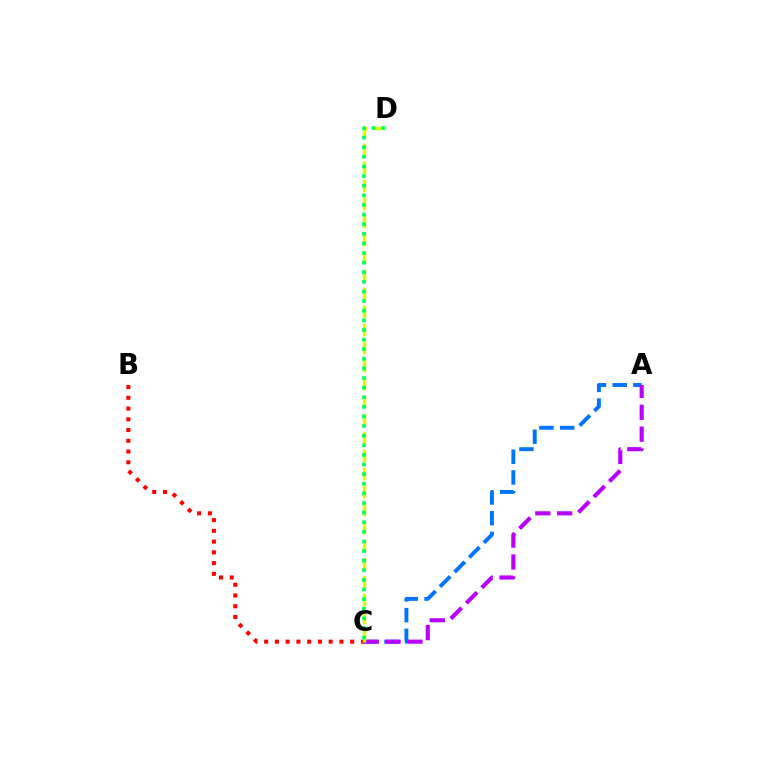{('B', 'C'): [{'color': '#ff0000', 'line_style': 'dotted', 'thickness': 2.92}], ('A', 'C'): [{'color': '#0074ff', 'line_style': 'dashed', 'thickness': 2.81}, {'color': '#b900ff', 'line_style': 'dashed', 'thickness': 2.97}], ('C', 'D'): [{'color': '#d1ff00', 'line_style': 'dashed', 'thickness': 2.45}, {'color': '#00ff5c', 'line_style': 'dotted', 'thickness': 2.61}]}